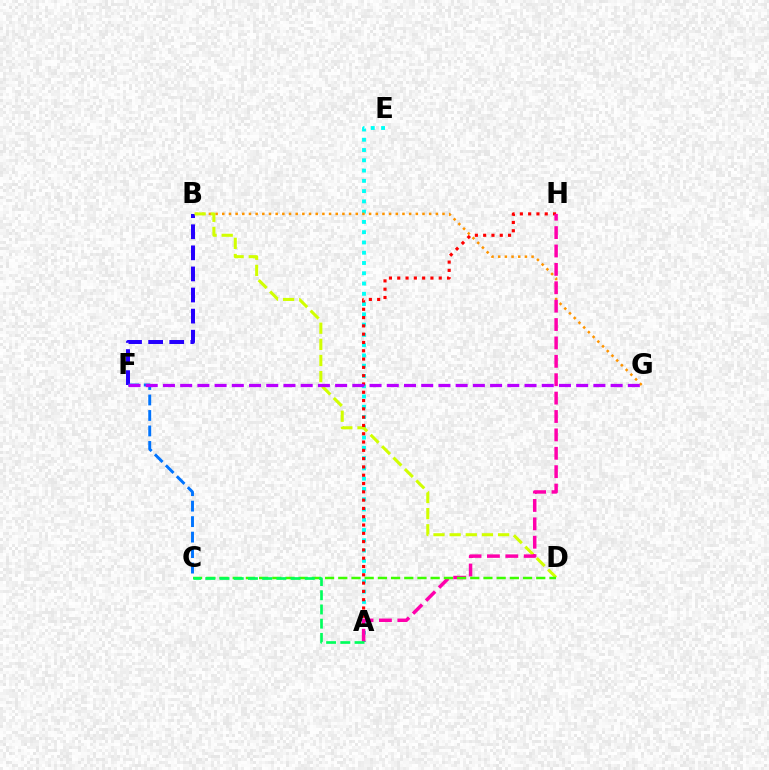{('B', 'F'): [{'color': '#2500ff', 'line_style': 'dashed', 'thickness': 2.86}], ('A', 'E'): [{'color': '#00fff6', 'line_style': 'dotted', 'thickness': 2.79}], ('B', 'G'): [{'color': '#ff9400', 'line_style': 'dotted', 'thickness': 1.81}], ('B', 'D'): [{'color': '#d1ff00', 'line_style': 'dashed', 'thickness': 2.19}], ('A', 'H'): [{'color': '#ff0000', 'line_style': 'dotted', 'thickness': 2.25}, {'color': '#ff00ac', 'line_style': 'dashed', 'thickness': 2.5}], ('C', 'F'): [{'color': '#0074ff', 'line_style': 'dashed', 'thickness': 2.1}], ('F', 'G'): [{'color': '#b900ff', 'line_style': 'dashed', 'thickness': 2.34}], ('C', 'D'): [{'color': '#3dff00', 'line_style': 'dashed', 'thickness': 1.79}], ('A', 'C'): [{'color': '#00ff5c', 'line_style': 'dashed', 'thickness': 1.93}]}